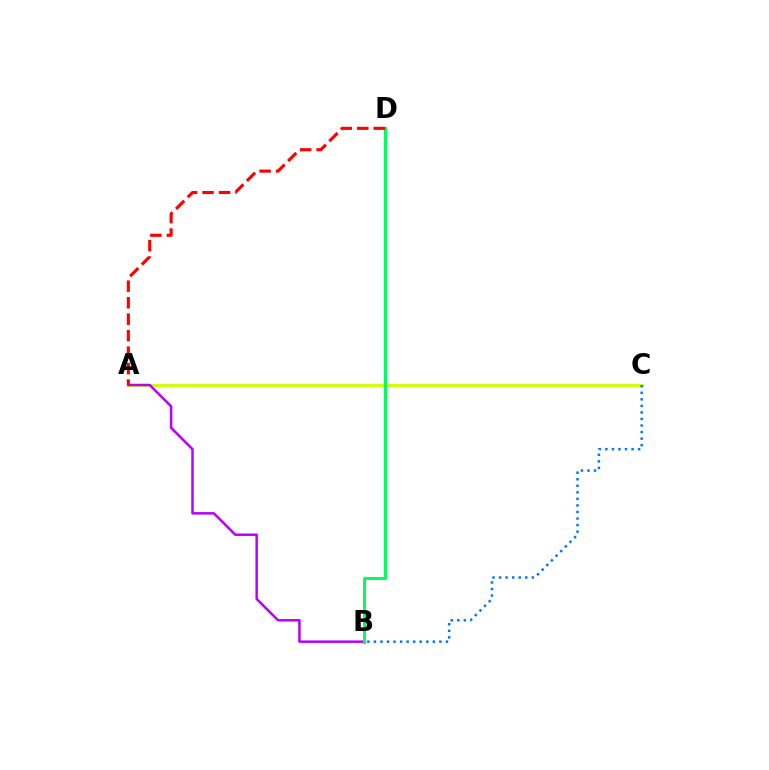{('A', 'C'): [{'color': '#d1ff00', 'line_style': 'solid', 'thickness': 2.06}], ('A', 'B'): [{'color': '#b900ff', 'line_style': 'solid', 'thickness': 1.8}], ('B', 'D'): [{'color': '#00ff5c', 'line_style': 'solid', 'thickness': 2.17}], ('B', 'C'): [{'color': '#0074ff', 'line_style': 'dotted', 'thickness': 1.78}], ('A', 'D'): [{'color': '#ff0000', 'line_style': 'dashed', 'thickness': 2.24}]}